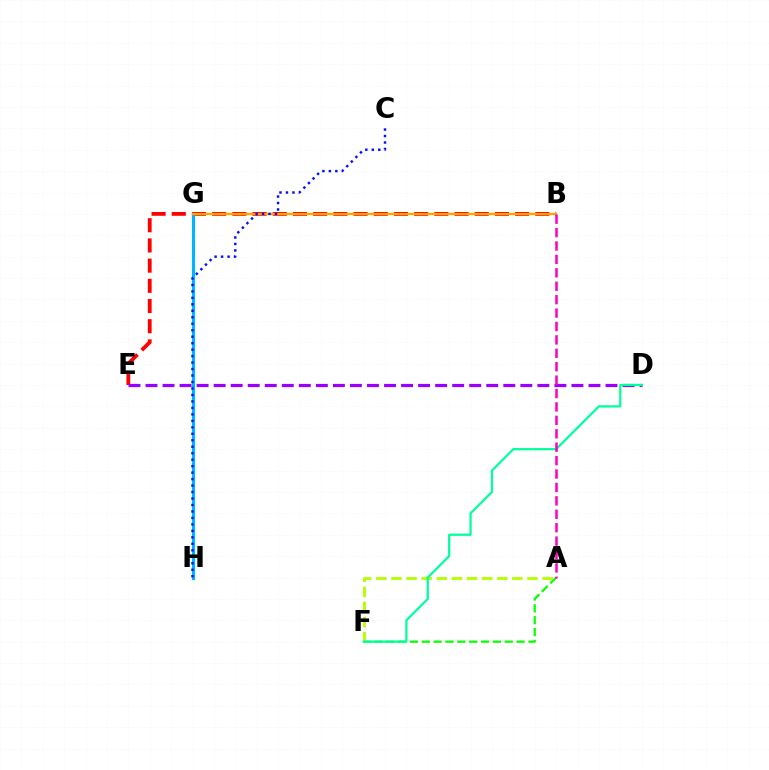{('B', 'E'): [{'color': '#ff0000', 'line_style': 'dashed', 'thickness': 2.74}], ('A', 'F'): [{'color': '#08ff00', 'line_style': 'dashed', 'thickness': 1.61}, {'color': '#b3ff00', 'line_style': 'dashed', 'thickness': 2.05}], ('G', 'H'): [{'color': '#00b5ff', 'line_style': 'solid', 'thickness': 2.26}], ('B', 'G'): [{'color': '#ffa500', 'line_style': 'solid', 'thickness': 1.65}], ('D', 'E'): [{'color': '#9b00ff', 'line_style': 'dashed', 'thickness': 2.31}], ('D', 'F'): [{'color': '#00ff9d', 'line_style': 'solid', 'thickness': 1.61}], ('A', 'B'): [{'color': '#ff00bd', 'line_style': 'dashed', 'thickness': 1.82}], ('C', 'H'): [{'color': '#0010ff', 'line_style': 'dotted', 'thickness': 1.76}]}